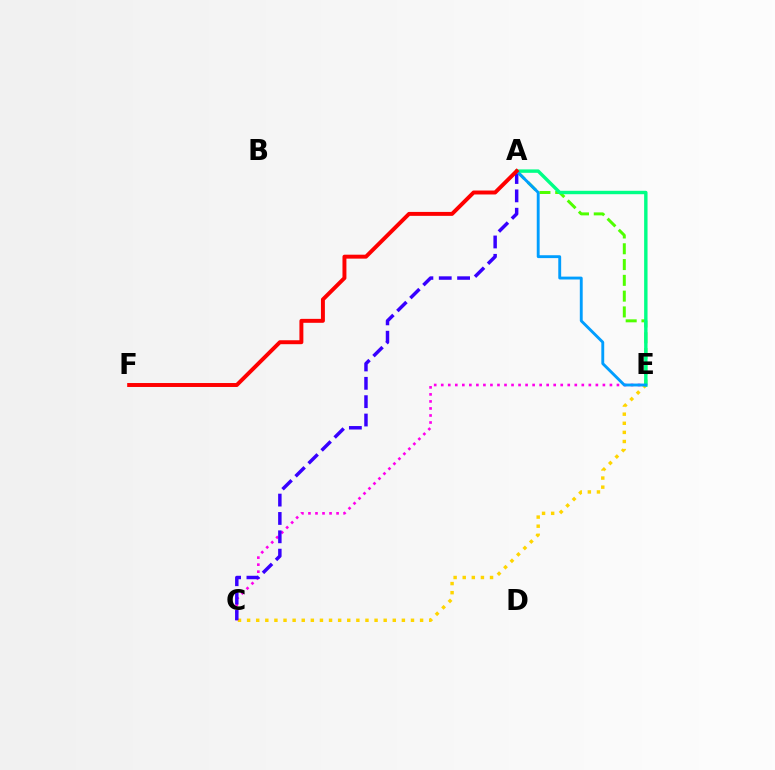{('A', 'E'): [{'color': '#4fff00', 'line_style': 'dashed', 'thickness': 2.14}, {'color': '#00ff86', 'line_style': 'solid', 'thickness': 2.46}, {'color': '#009eff', 'line_style': 'solid', 'thickness': 2.07}], ('C', 'E'): [{'color': '#ff00ed', 'line_style': 'dotted', 'thickness': 1.91}, {'color': '#ffd500', 'line_style': 'dotted', 'thickness': 2.47}], ('A', 'C'): [{'color': '#3700ff', 'line_style': 'dashed', 'thickness': 2.49}], ('A', 'F'): [{'color': '#ff0000', 'line_style': 'solid', 'thickness': 2.84}]}